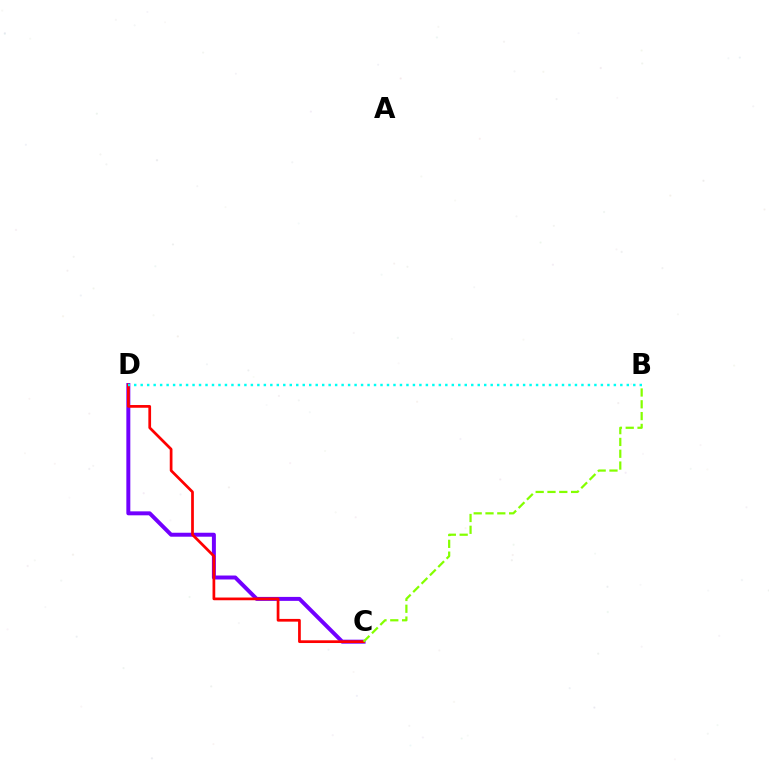{('C', 'D'): [{'color': '#7200ff', 'line_style': 'solid', 'thickness': 2.85}, {'color': '#ff0000', 'line_style': 'solid', 'thickness': 1.96}], ('B', 'D'): [{'color': '#00fff6', 'line_style': 'dotted', 'thickness': 1.76}], ('B', 'C'): [{'color': '#84ff00', 'line_style': 'dashed', 'thickness': 1.6}]}